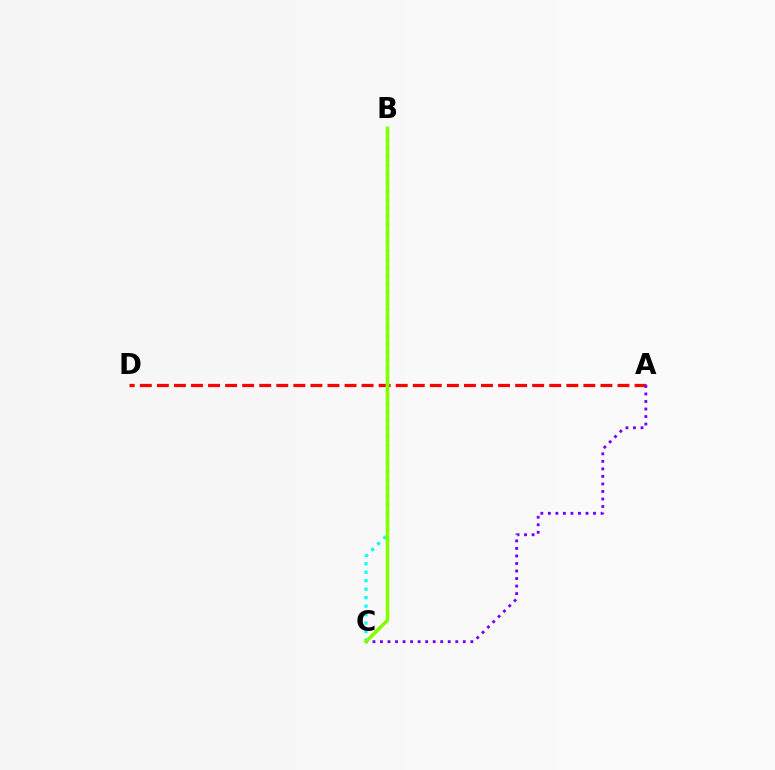{('A', 'D'): [{'color': '#ff0000', 'line_style': 'dashed', 'thickness': 2.32}], ('A', 'C'): [{'color': '#7200ff', 'line_style': 'dotted', 'thickness': 2.05}], ('B', 'C'): [{'color': '#00fff6', 'line_style': 'dotted', 'thickness': 2.3}, {'color': '#84ff00', 'line_style': 'solid', 'thickness': 2.6}]}